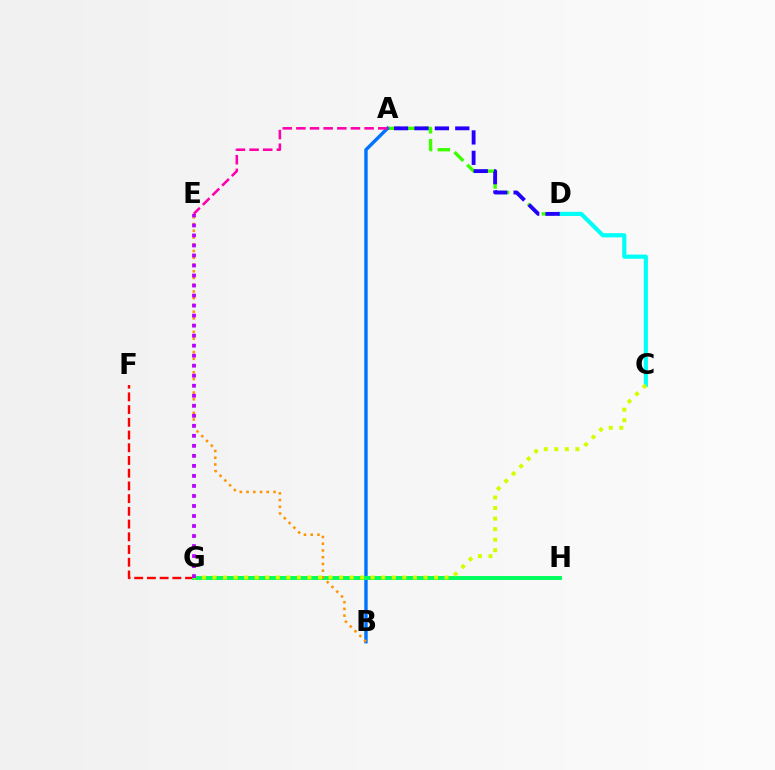{('F', 'G'): [{'color': '#ff0000', 'line_style': 'dashed', 'thickness': 1.73}], ('C', 'D'): [{'color': '#00fff6', 'line_style': 'solid', 'thickness': 2.99}], ('A', 'D'): [{'color': '#3dff00', 'line_style': 'dashed', 'thickness': 2.43}, {'color': '#2500ff', 'line_style': 'dashed', 'thickness': 2.77}], ('A', 'B'): [{'color': '#0074ff', 'line_style': 'solid', 'thickness': 2.46}], ('G', 'H'): [{'color': '#00ff5c', 'line_style': 'solid', 'thickness': 2.83}], ('B', 'E'): [{'color': '#ff9400', 'line_style': 'dotted', 'thickness': 1.83}], ('C', 'G'): [{'color': '#d1ff00', 'line_style': 'dotted', 'thickness': 2.87}], ('A', 'E'): [{'color': '#ff00ac', 'line_style': 'dashed', 'thickness': 1.85}], ('E', 'G'): [{'color': '#b900ff', 'line_style': 'dotted', 'thickness': 2.72}]}